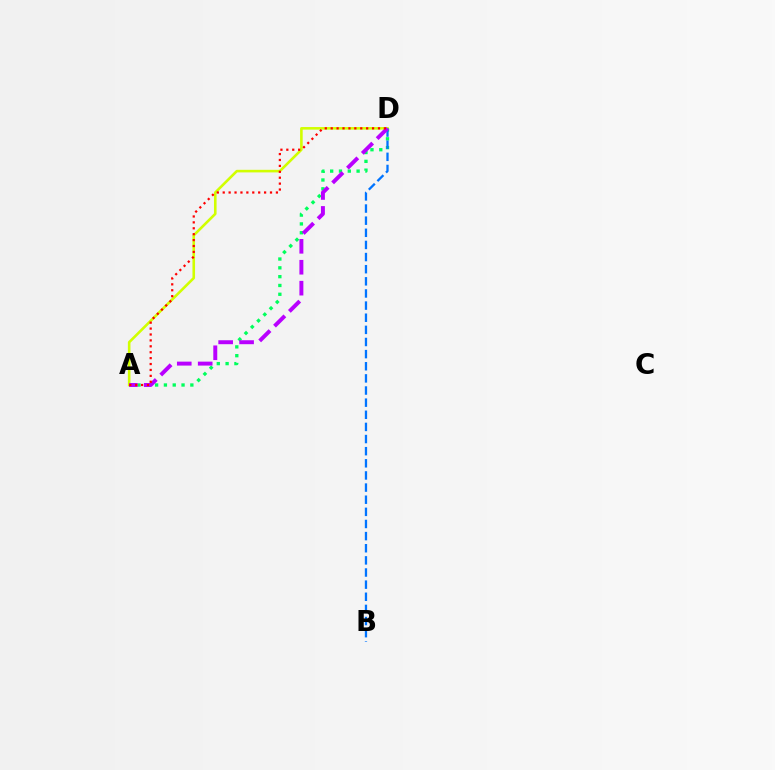{('A', 'D'): [{'color': '#00ff5c', 'line_style': 'dotted', 'thickness': 2.39}, {'color': '#d1ff00', 'line_style': 'solid', 'thickness': 1.87}, {'color': '#b900ff', 'line_style': 'dashed', 'thickness': 2.84}, {'color': '#ff0000', 'line_style': 'dotted', 'thickness': 1.61}], ('B', 'D'): [{'color': '#0074ff', 'line_style': 'dashed', 'thickness': 1.65}]}